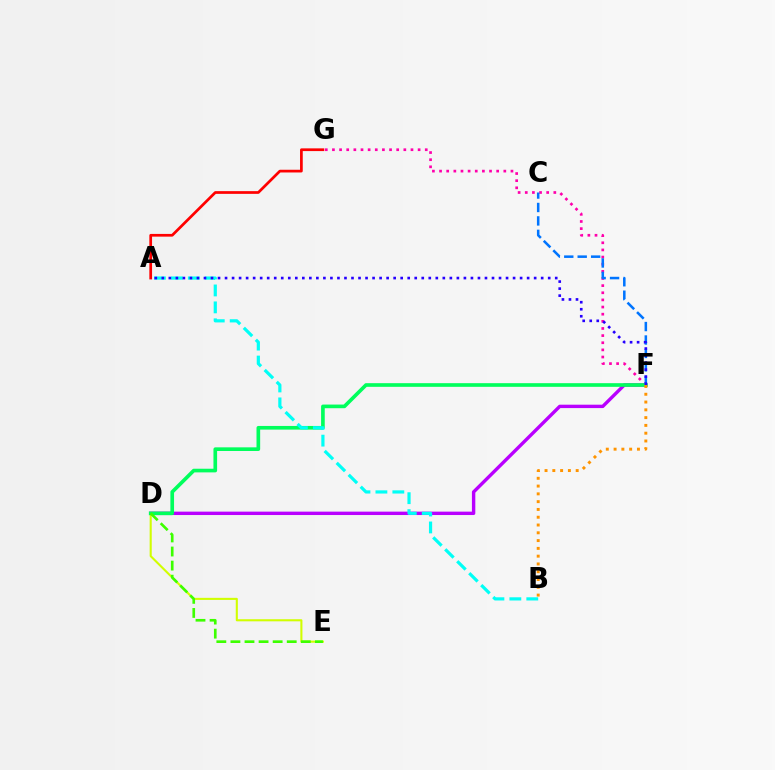{('F', 'G'): [{'color': '#ff00ac', 'line_style': 'dotted', 'thickness': 1.94}], ('D', 'E'): [{'color': '#d1ff00', 'line_style': 'solid', 'thickness': 1.51}, {'color': '#3dff00', 'line_style': 'dashed', 'thickness': 1.91}], ('A', 'G'): [{'color': '#ff0000', 'line_style': 'solid', 'thickness': 1.96}], ('C', 'F'): [{'color': '#0074ff', 'line_style': 'dashed', 'thickness': 1.83}], ('D', 'F'): [{'color': '#b900ff', 'line_style': 'solid', 'thickness': 2.44}, {'color': '#00ff5c', 'line_style': 'solid', 'thickness': 2.63}], ('A', 'B'): [{'color': '#00fff6', 'line_style': 'dashed', 'thickness': 2.3}], ('A', 'F'): [{'color': '#2500ff', 'line_style': 'dotted', 'thickness': 1.91}], ('B', 'F'): [{'color': '#ff9400', 'line_style': 'dotted', 'thickness': 2.12}]}